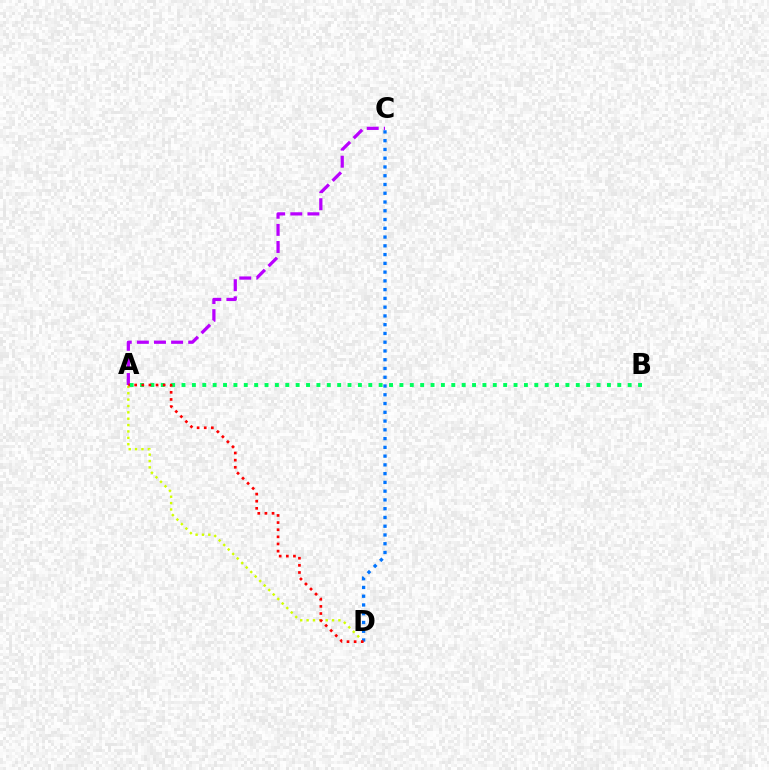{('A', 'D'): [{'color': '#d1ff00', 'line_style': 'dotted', 'thickness': 1.73}, {'color': '#ff0000', 'line_style': 'dotted', 'thickness': 1.94}], ('A', 'C'): [{'color': '#b900ff', 'line_style': 'dashed', 'thickness': 2.32}], ('A', 'B'): [{'color': '#00ff5c', 'line_style': 'dotted', 'thickness': 2.82}], ('C', 'D'): [{'color': '#0074ff', 'line_style': 'dotted', 'thickness': 2.38}]}